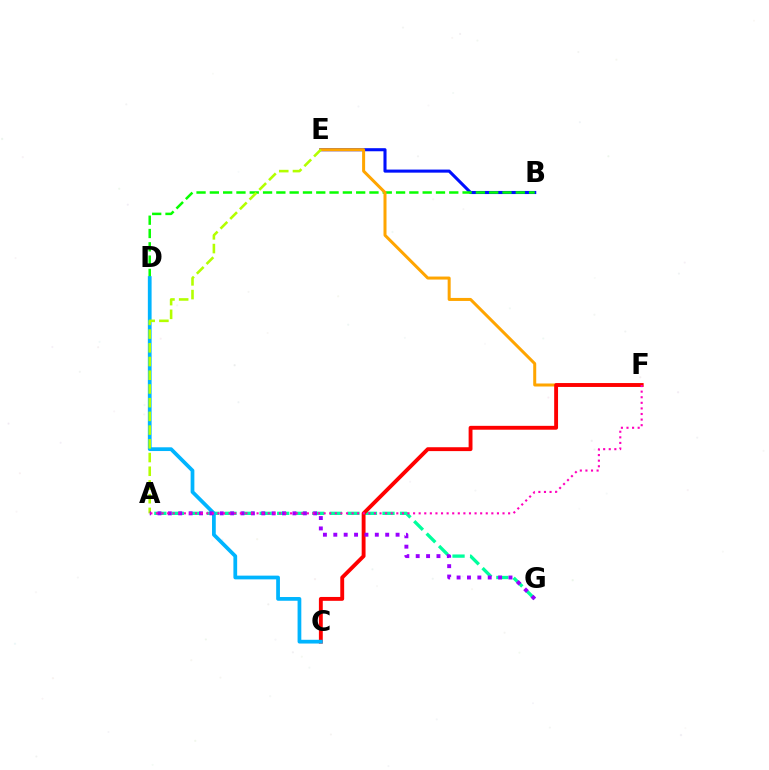{('B', 'E'): [{'color': '#0010ff', 'line_style': 'solid', 'thickness': 2.22}], ('B', 'D'): [{'color': '#08ff00', 'line_style': 'dashed', 'thickness': 1.81}], ('E', 'F'): [{'color': '#ffa500', 'line_style': 'solid', 'thickness': 2.17}], ('A', 'G'): [{'color': '#00ff9d', 'line_style': 'dashed', 'thickness': 2.38}, {'color': '#9b00ff', 'line_style': 'dotted', 'thickness': 2.82}], ('C', 'F'): [{'color': '#ff0000', 'line_style': 'solid', 'thickness': 2.79}], ('C', 'D'): [{'color': '#00b5ff', 'line_style': 'solid', 'thickness': 2.7}], ('A', 'E'): [{'color': '#b3ff00', 'line_style': 'dashed', 'thickness': 1.86}], ('A', 'F'): [{'color': '#ff00bd', 'line_style': 'dotted', 'thickness': 1.52}]}